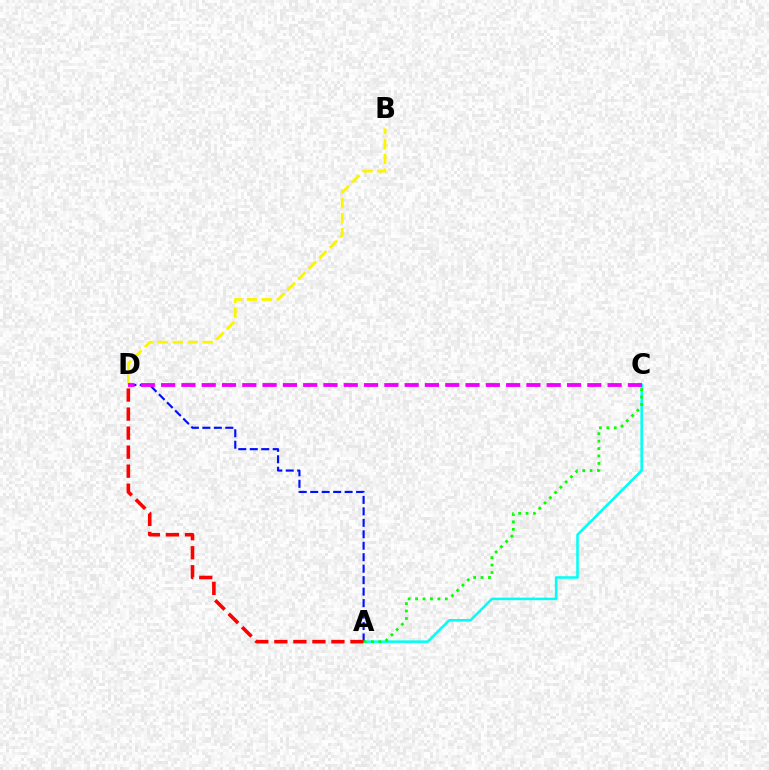{('B', 'D'): [{'color': '#fcf500', 'line_style': 'dashed', 'thickness': 2.03}], ('A', 'C'): [{'color': '#00fff6', 'line_style': 'solid', 'thickness': 1.83}, {'color': '#08ff00', 'line_style': 'dotted', 'thickness': 2.02}], ('A', 'D'): [{'color': '#0010ff', 'line_style': 'dashed', 'thickness': 1.56}, {'color': '#ff0000', 'line_style': 'dashed', 'thickness': 2.59}], ('C', 'D'): [{'color': '#ee00ff', 'line_style': 'dashed', 'thickness': 2.76}]}